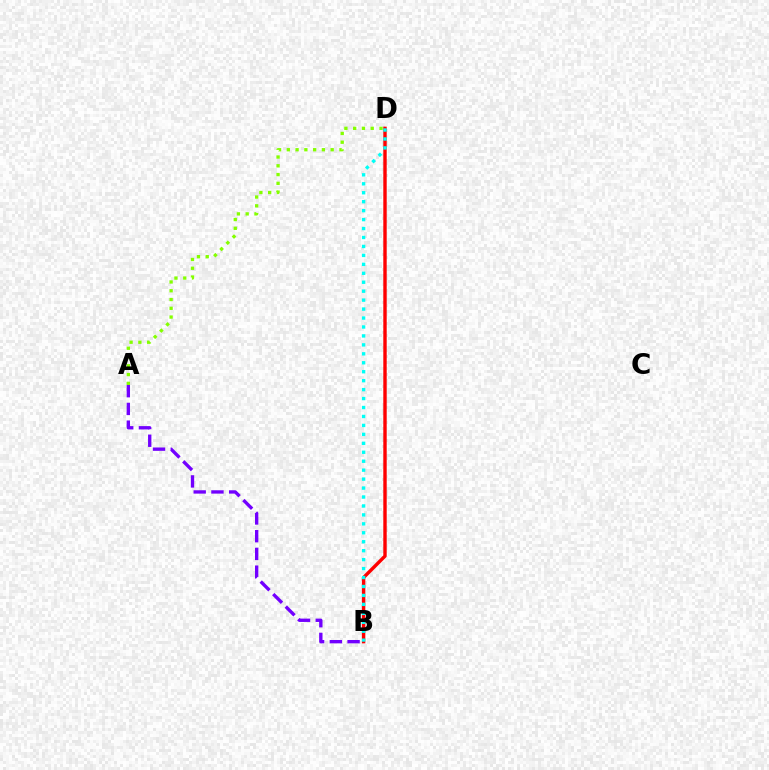{('B', 'D'): [{'color': '#ff0000', 'line_style': 'solid', 'thickness': 2.45}, {'color': '#00fff6', 'line_style': 'dotted', 'thickness': 2.43}], ('A', 'B'): [{'color': '#7200ff', 'line_style': 'dashed', 'thickness': 2.41}], ('A', 'D'): [{'color': '#84ff00', 'line_style': 'dotted', 'thickness': 2.38}]}